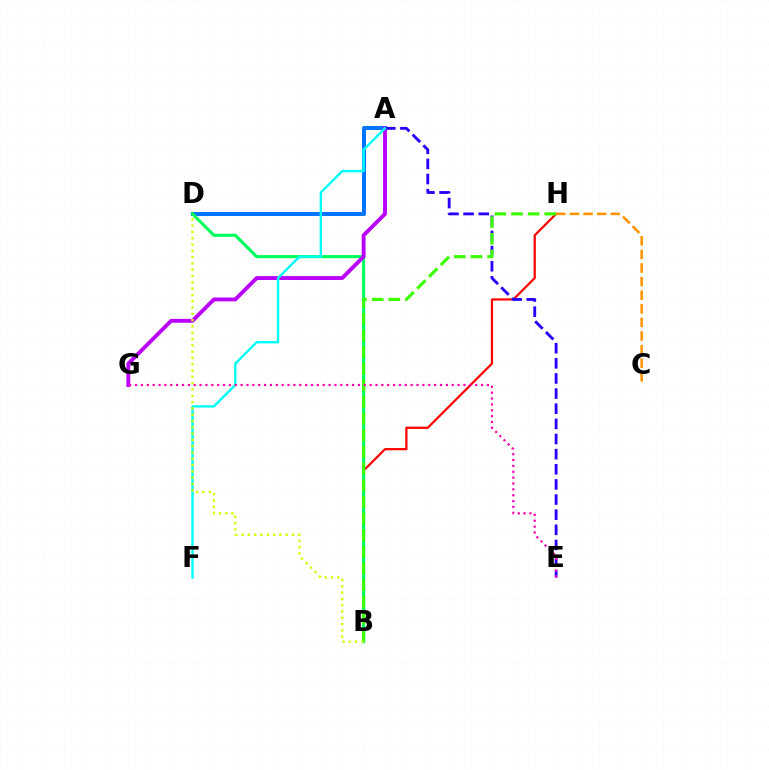{('A', 'D'): [{'color': '#0074ff', 'line_style': 'solid', 'thickness': 2.86}], ('B', 'H'): [{'color': '#ff0000', 'line_style': 'solid', 'thickness': 1.59}, {'color': '#3dff00', 'line_style': 'dashed', 'thickness': 2.26}], ('B', 'D'): [{'color': '#00ff5c', 'line_style': 'solid', 'thickness': 2.24}, {'color': '#d1ff00', 'line_style': 'dotted', 'thickness': 1.71}], ('A', 'G'): [{'color': '#b900ff', 'line_style': 'solid', 'thickness': 2.79}], ('A', 'E'): [{'color': '#2500ff', 'line_style': 'dashed', 'thickness': 2.06}], ('A', 'F'): [{'color': '#00fff6', 'line_style': 'solid', 'thickness': 1.72}], ('E', 'G'): [{'color': '#ff00ac', 'line_style': 'dotted', 'thickness': 1.59}], ('C', 'H'): [{'color': '#ff9400', 'line_style': 'dashed', 'thickness': 1.85}]}